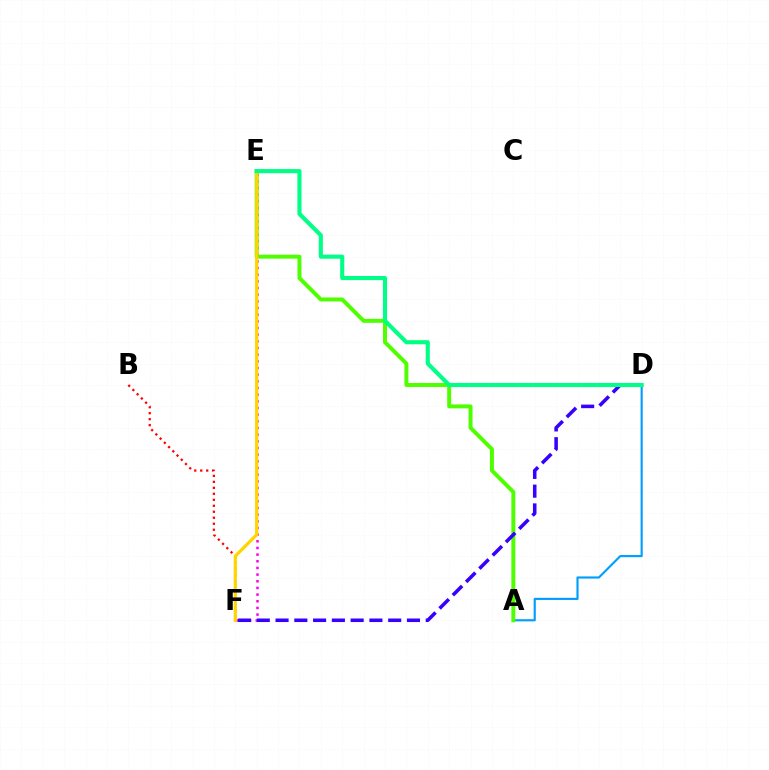{('E', 'F'): [{'color': '#ff00ed', 'line_style': 'dotted', 'thickness': 1.81}, {'color': '#ffd500', 'line_style': 'solid', 'thickness': 2.32}], ('A', 'D'): [{'color': '#009eff', 'line_style': 'solid', 'thickness': 1.54}], ('A', 'E'): [{'color': '#4fff00', 'line_style': 'solid', 'thickness': 2.86}], ('D', 'F'): [{'color': '#3700ff', 'line_style': 'dashed', 'thickness': 2.55}], ('B', 'F'): [{'color': '#ff0000', 'line_style': 'dotted', 'thickness': 1.63}], ('D', 'E'): [{'color': '#00ff86', 'line_style': 'solid', 'thickness': 2.95}]}